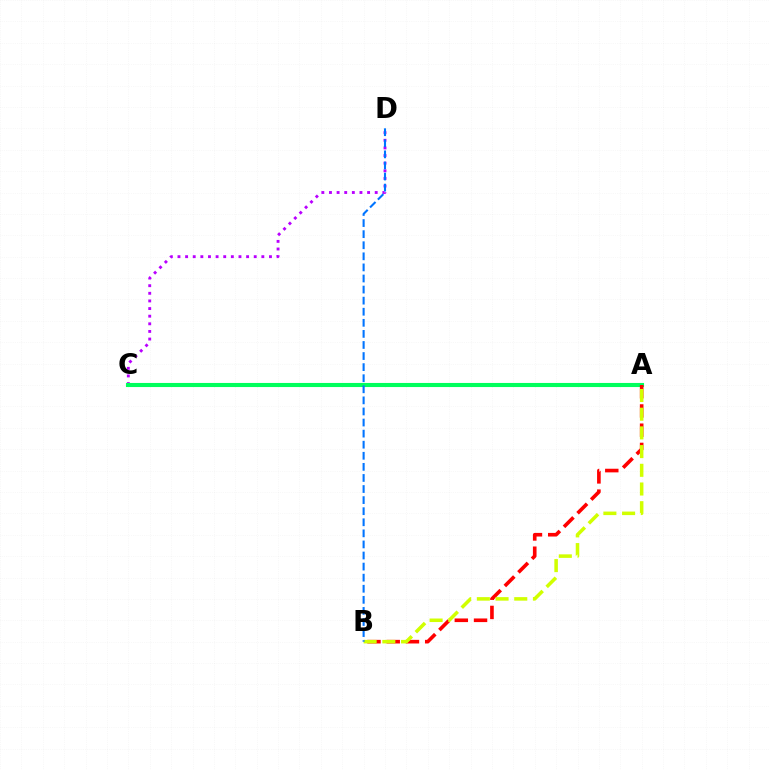{('C', 'D'): [{'color': '#b900ff', 'line_style': 'dotted', 'thickness': 2.07}], ('A', 'C'): [{'color': '#00ff5c', 'line_style': 'solid', 'thickness': 2.95}], ('A', 'B'): [{'color': '#ff0000', 'line_style': 'dashed', 'thickness': 2.61}, {'color': '#d1ff00', 'line_style': 'dashed', 'thickness': 2.54}], ('B', 'D'): [{'color': '#0074ff', 'line_style': 'dashed', 'thickness': 1.51}]}